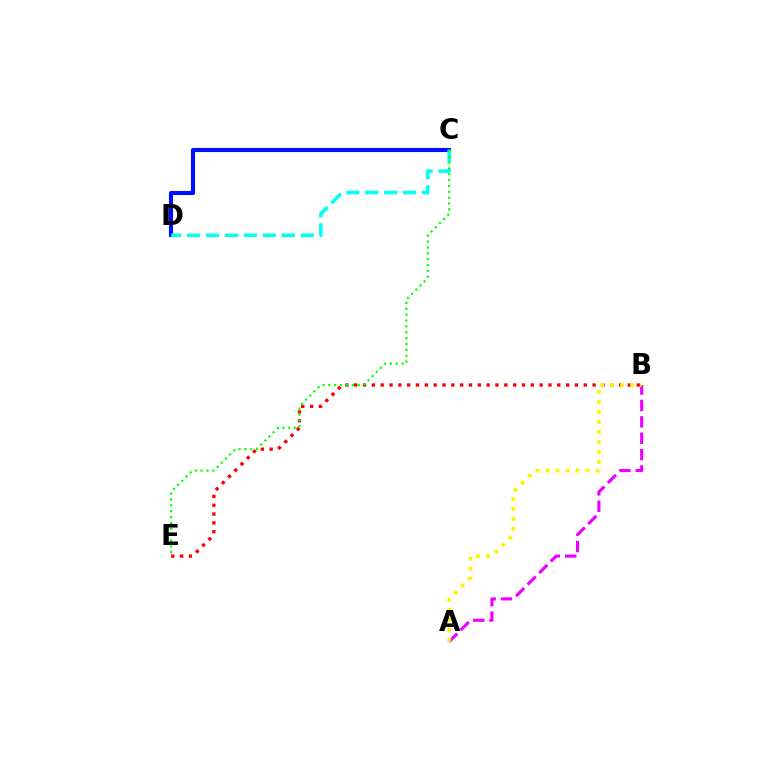{('B', 'E'): [{'color': '#ff0000', 'line_style': 'dotted', 'thickness': 2.4}], ('A', 'B'): [{'color': '#ee00ff', 'line_style': 'dashed', 'thickness': 2.23}, {'color': '#fcf500', 'line_style': 'dotted', 'thickness': 2.72}], ('C', 'D'): [{'color': '#0010ff', 'line_style': 'solid', 'thickness': 2.95}, {'color': '#00fff6', 'line_style': 'dashed', 'thickness': 2.57}], ('C', 'E'): [{'color': '#08ff00', 'line_style': 'dotted', 'thickness': 1.59}]}